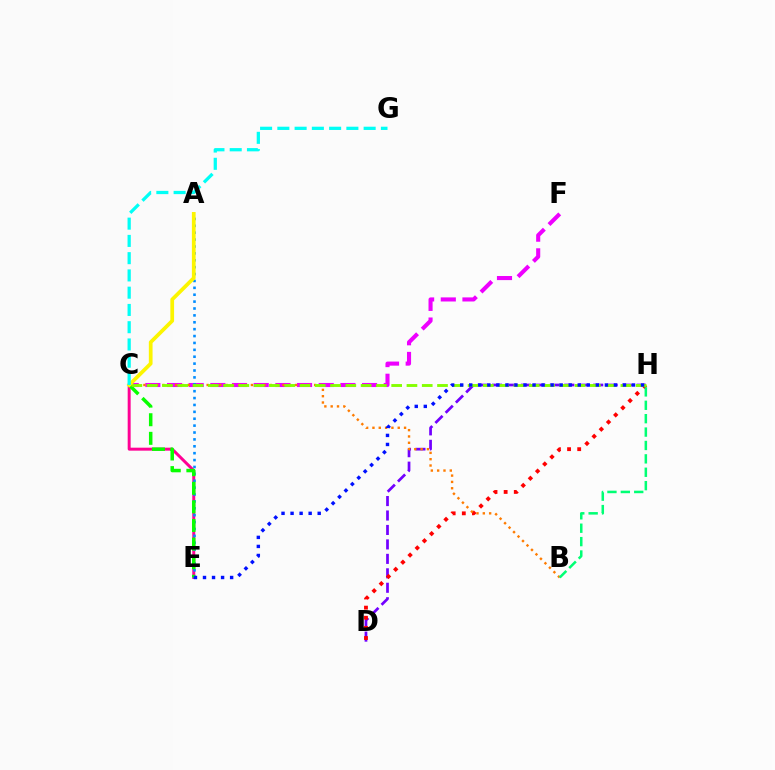{('C', 'F'): [{'color': '#ee00ff', 'line_style': 'dashed', 'thickness': 2.94}], ('D', 'H'): [{'color': '#7200ff', 'line_style': 'dashed', 'thickness': 1.96}, {'color': '#ff0000', 'line_style': 'dotted', 'thickness': 2.75}], ('B', 'C'): [{'color': '#ff7c00', 'line_style': 'dotted', 'thickness': 1.72}], ('C', 'E'): [{'color': '#ff0094', 'line_style': 'solid', 'thickness': 2.14}, {'color': '#08ff00', 'line_style': 'dashed', 'thickness': 2.53}], ('A', 'E'): [{'color': '#008cff', 'line_style': 'dotted', 'thickness': 1.87}], ('C', 'H'): [{'color': '#84ff00', 'line_style': 'dashed', 'thickness': 2.08}], ('A', 'C'): [{'color': '#fcf500', 'line_style': 'solid', 'thickness': 2.69}], ('C', 'G'): [{'color': '#00fff6', 'line_style': 'dashed', 'thickness': 2.34}], ('E', 'H'): [{'color': '#0010ff', 'line_style': 'dotted', 'thickness': 2.46}], ('B', 'H'): [{'color': '#00ff74', 'line_style': 'dashed', 'thickness': 1.82}]}